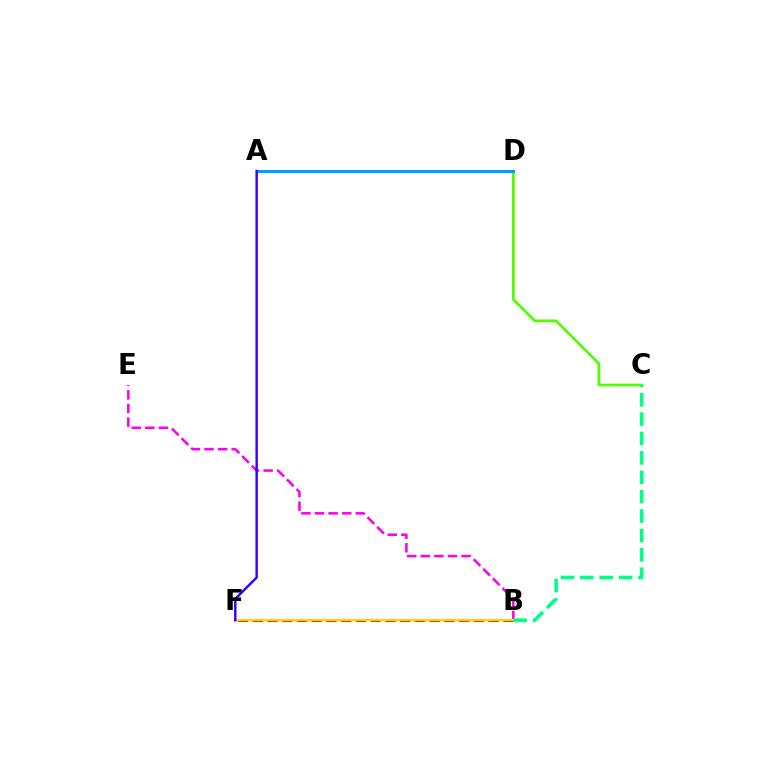{('B', 'E'): [{'color': '#ff00ed', 'line_style': 'dashed', 'thickness': 1.85}], ('B', 'F'): [{'color': '#ff0000', 'line_style': 'dashed', 'thickness': 2.0}, {'color': '#ffd500', 'line_style': 'solid', 'thickness': 1.58}], ('C', 'D'): [{'color': '#4fff00', 'line_style': 'solid', 'thickness': 1.96}], ('B', 'C'): [{'color': '#00ff86', 'line_style': 'dashed', 'thickness': 2.63}], ('A', 'D'): [{'color': '#009eff', 'line_style': 'solid', 'thickness': 2.23}], ('A', 'F'): [{'color': '#3700ff', 'line_style': 'solid', 'thickness': 1.76}]}